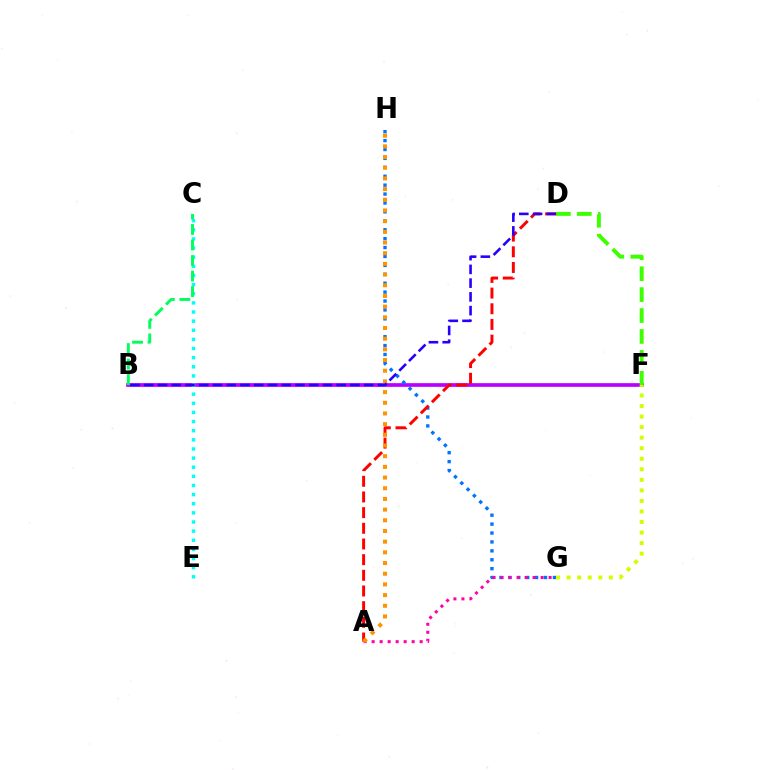{('B', 'F'): [{'color': '#b900ff', 'line_style': 'solid', 'thickness': 2.66}], ('G', 'H'): [{'color': '#0074ff', 'line_style': 'dotted', 'thickness': 2.42}], ('D', 'F'): [{'color': '#3dff00', 'line_style': 'dashed', 'thickness': 2.84}], ('F', 'G'): [{'color': '#d1ff00', 'line_style': 'dotted', 'thickness': 2.86}], ('A', 'D'): [{'color': '#ff0000', 'line_style': 'dashed', 'thickness': 2.13}], ('C', 'E'): [{'color': '#00fff6', 'line_style': 'dotted', 'thickness': 2.48}], ('A', 'G'): [{'color': '#ff00ac', 'line_style': 'dotted', 'thickness': 2.17}], ('B', 'C'): [{'color': '#00ff5c', 'line_style': 'dashed', 'thickness': 2.11}], ('A', 'H'): [{'color': '#ff9400', 'line_style': 'dotted', 'thickness': 2.9}], ('B', 'D'): [{'color': '#2500ff', 'line_style': 'dashed', 'thickness': 1.87}]}